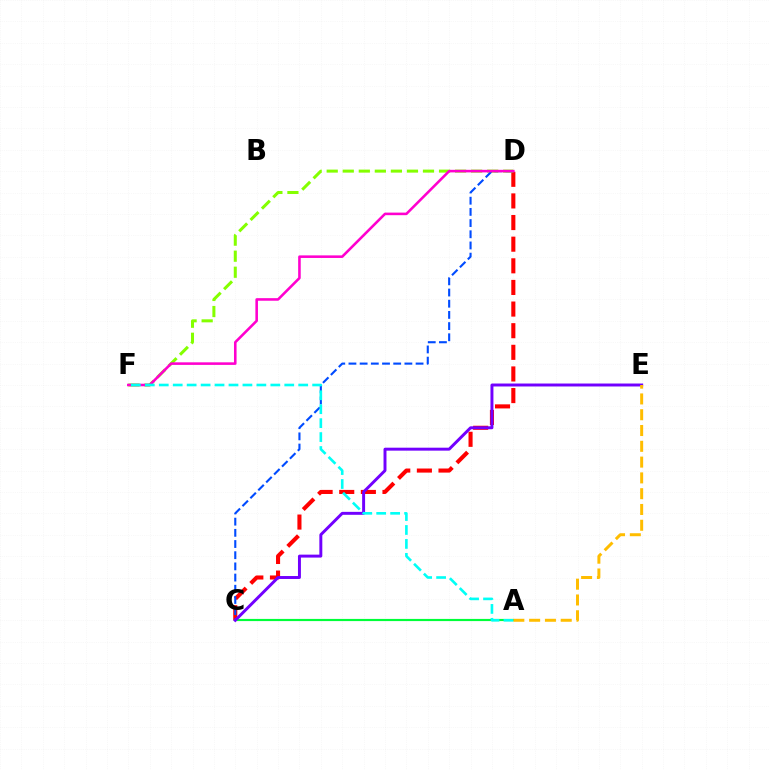{('C', 'D'): [{'color': '#ff0000', 'line_style': 'dashed', 'thickness': 2.94}, {'color': '#004bff', 'line_style': 'dashed', 'thickness': 1.52}], ('D', 'F'): [{'color': '#84ff00', 'line_style': 'dashed', 'thickness': 2.18}, {'color': '#ff00cf', 'line_style': 'solid', 'thickness': 1.86}], ('A', 'C'): [{'color': '#00ff39', 'line_style': 'solid', 'thickness': 1.56}], ('C', 'E'): [{'color': '#7200ff', 'line_style': 'solid', 'thickness': 2.13}], ('A', 'E'): [{'color': '#ffbd00', 'line_style': 'dashed', 'thickness': 2.15}], ('A', 'F'): [{'color': '#00fff6', 'line_style': 'dashed', 'thickness': 1.89}]}